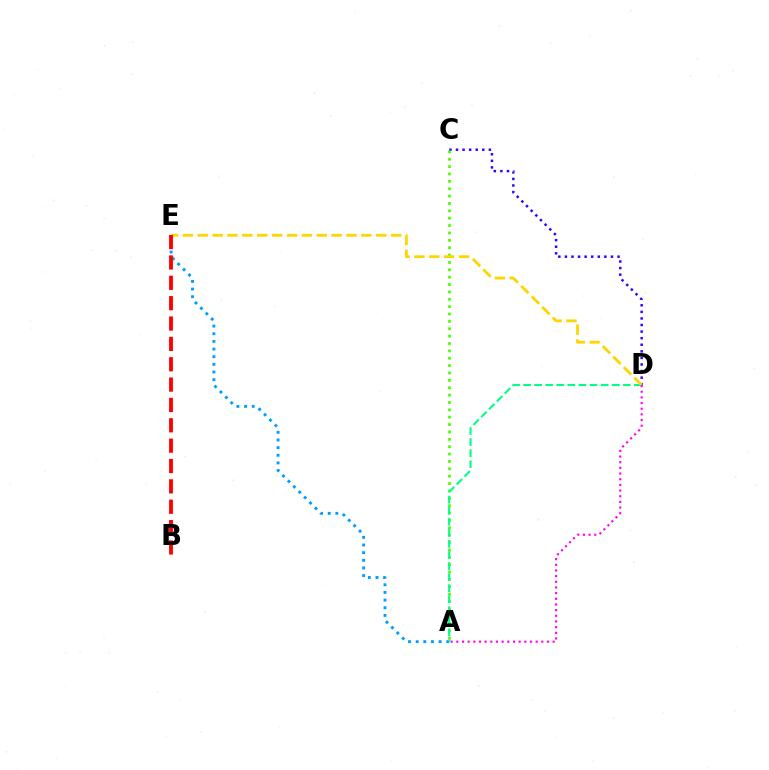{('A', 'E'): [{'color': '#009eff', 'line_style': 'dotted', 'thickness': 2.08}], ('C', 'D'): [{'color': '#3700ff', 'line_style': 'dotted', 'thickness': 1.79}], ('A', 'C'): [{'color': '#4fff00', 'line_style': 'dotted', 'thickness': 2.0}], ('A', 'D'): [{'color': '#00ff86', 'line_style': 'dashed', 'thickness': 1.5}, {'color': '#ff00ed', 'line_style': 'dotted', 'thickness': 1.54}], ('D', 'E'): [{'color': '#ffd500', 'line_style': 'dashed', 'thickness': 2.02}], ('B', 'E'): [{'color': '#ff0000', 'line_style': 'dashed', 'thickness': 2.77}]}